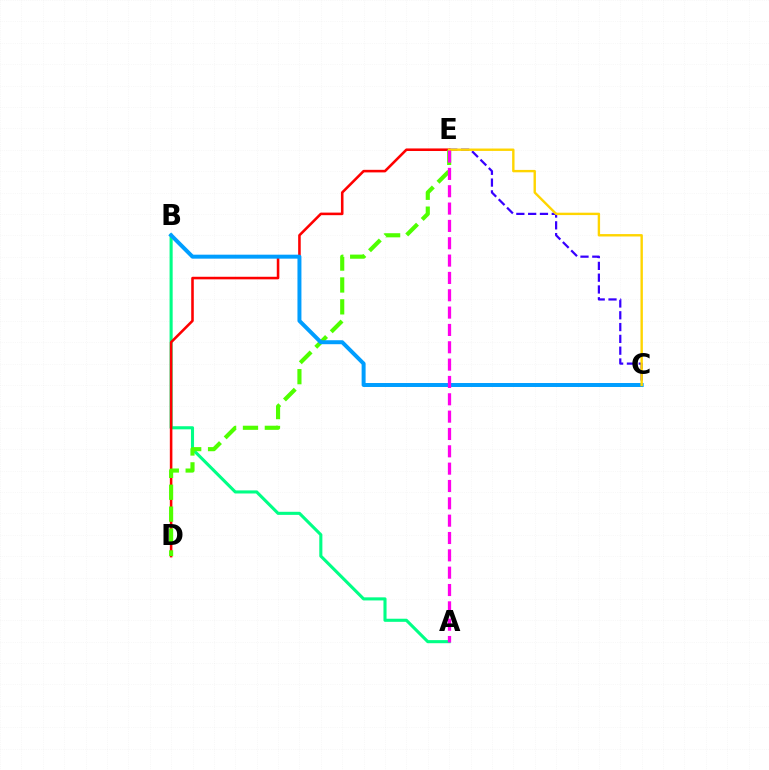{('C', 'E'): [{'color': '#3700ff', 'line_style': 'dashed', 'thickness': 1.6}, {'color': '#ffd500', 'line_style': 'solid', 'thickness': 1.73}], ('A', 'B'): [{'color': '#00ff86', 'line_style': 'solid', 'thickness': 2.23}], ('D', 'E'): [{'color': '#ff0000', 'line_style': 'solid', 'thickness': 1.85}, {'color': '#4fff00', 'line_style': 'dashed', 'thickness': 2.97}], ('B', 'C'): [{'color': '#009eff', 'line_style': 'solid', 'thickness': 2.86}], ('A', 'E'): [{'color': '#ff00ed', 'line_style': 'dashed', 'thickness': 2.36}]}